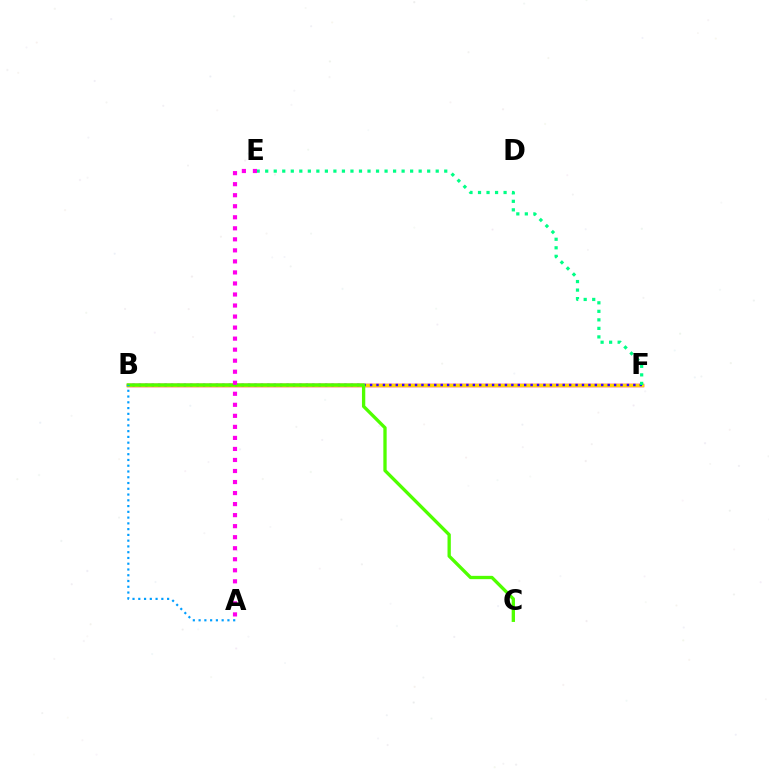{('B', 'F'): [{'color': '#ff0000', 'line_style': 'solid', 'thickness': 2.5}, {'color': '#ffd500', 'line_style': 'solid', 'thickness': 2.24}, {'color': '#3700ff', 'line_style': 'dotted', 'thickness': 1.74}], ('B', 'C'): [{'color': '#4fff00', 'line_style': 'solid', 'thickness': 2.39}], ('A', 'B'): [{'color': '#009eff', 'line_style': 'dotted', 'thickness': 1.57}], ('E', 'F'): [{'color': '#00ff86', 'line_style': 'dotted', 'thickness': 2.32}], ('A', 'E'): [{'color': '#ff00ed', 'line_style': 'dotted', 'thickness': 3.0}]}